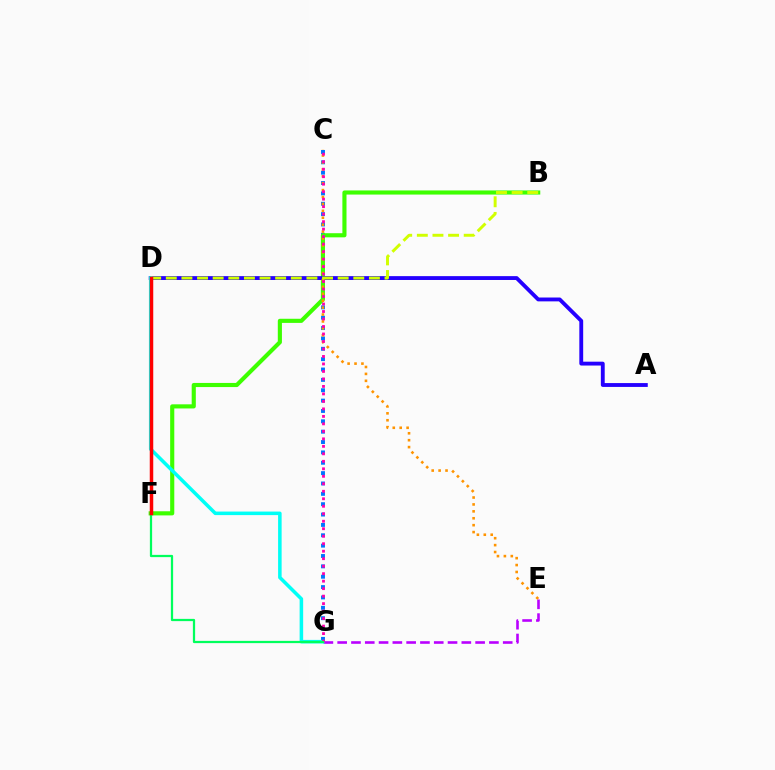{('C', 'G'): [{'color': '#0074ff', 'line_style': 'dotted', 'thickness': 2.81}, {'color': '#ff00ac', 'line_style': 'dotted', 'thickness': 2.04}], ('E', 'G'): [{'color': '#b900ff', 'line_style': 'dashed', 'thickness': 1.87}], ('B', 'F'): [{'color': '#3dff00', 'line_style': 'solid', 'thickness': 2.97}], ('A', 'D'): [{'color': '#2500ff', 'line_style': 'solid', 'thickness': 2.78}], ('D', 'G'): [{'color': '#00fff6', 'line_style': 'solid', 'thickness': 2.54}], ('C', 'E'): [{'color': '#ff9400', 'line_style': 'dotted', 'thickness': 1.88}], ('B', 'D'): [{'color': '#d1ff00', 'line_style': 'dashed', 'thickness': 2.12}], ('F', 'G'): [{'color': '#00ff5c', 'line_style': 'solid', 'thickness': 1.62}], ('D', 'F'): [{'color': '#ff0000', 'line_style': 'solid', 'thickness': 2.51}]}